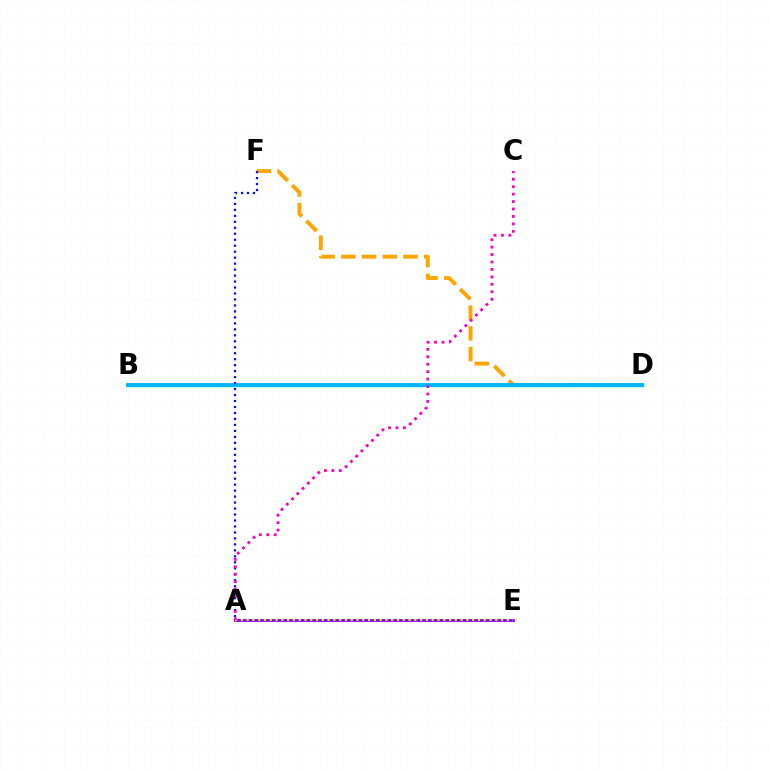{('A', 'E'): [{'color': '#08ff00', 'line_style': 'dotted', 'thickness': 2.11}, {'color': '#9b00ff', 'line_style': 'solid', 'thickness': 2.08}, {'color': '#b3ff00', 'line_style': 'dotted', 'thickness': 1.57}], ('D', 'F'): [{'color': '#ffa500', 'line_style': 'dashed', 'thickness': 2.81}], ('B', 'D'): [{'color': '#00ff9d', 'line_style': 'solid', 'thickness': 2.5}, {'color': '#ff0000', 'line_style': 'solid', 'thickness': 1.53}, {'color': '#00b5ff', 'line_style': 'solid', 'thickness': 2.76}], ('A', 'F'): [{'color': '#0010ff', 'line_style': 'dotted', 'thickness': 1.62}], ('A', 'C'): [{'color': '#ff00bd', 'line_style': 'dotted', 'thickness': 2.02}]}